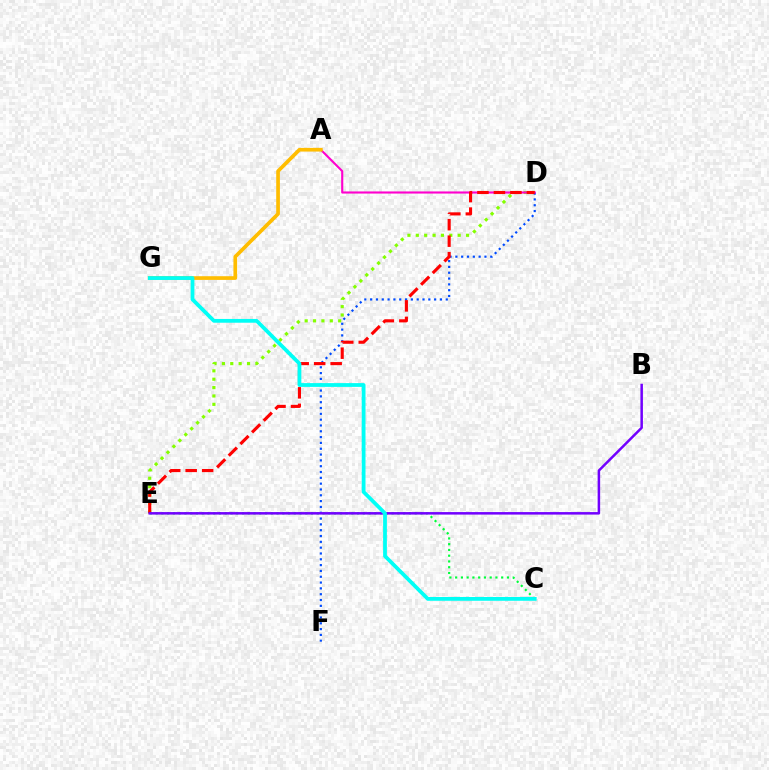{('D', 'E'): [{'color': '#84ff00', 'line_style': 'dotted', 'thickness': 2.28}, {'color': '#ff0000', 'line_style': 'dashed', 'thickness': 2.24}], ('D', 'F'): [{'color': '#004bff', 'line_style': 'dotted', 'thickness': 1.58}], ('A', 'D'): [{'color': '#ff00cf', 'line_style': 'solid', 'thickness': 1.52}], ('C', 'E'): [{'color': '#00ff39', 'line_style': 'dotted', 'thickness': 1.56}], ('A', 'G'): [{'color': '#ffbd00', 'line_style': 'solid', 'thickness': 2.66}], ('B', 'E'): [{'color': '#7200ff', 'line_style': 'solid', 'thickness': 1.81}], ('C', 'G'): [{'color': '#00fff6', 'line_style': 'solid', 'thickness': 2.72}]}